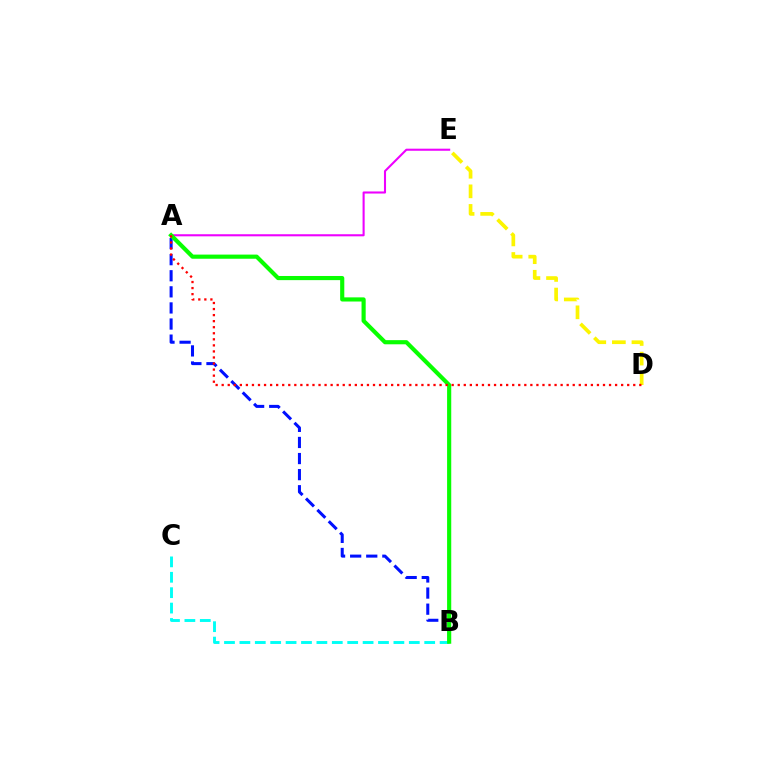{('B', 'C'): [{'color': '#00fff6', 'line_style': 'dashed', 'thickness': 2.09}], ('A', 'B'): [{'color': '#0010ff', 'line_style': 'dashed', 'thickness': 2.19}, {'color': '#08ff00', 'line_style': 'solid', 'thickness': 2.99}], ('D', 'E'): [{'color': '#fcf500', 'line_style': 'dashed', 'thickness': 2.66}], ('A', 'E'): [{'color': '#ee00ff', 'line_style': 'solid', 'thickness': 1.5}], ('A', 'D'): [{'color': '#ff0000', 'line_style': 'dotted', 'thickness': 1.64}]}